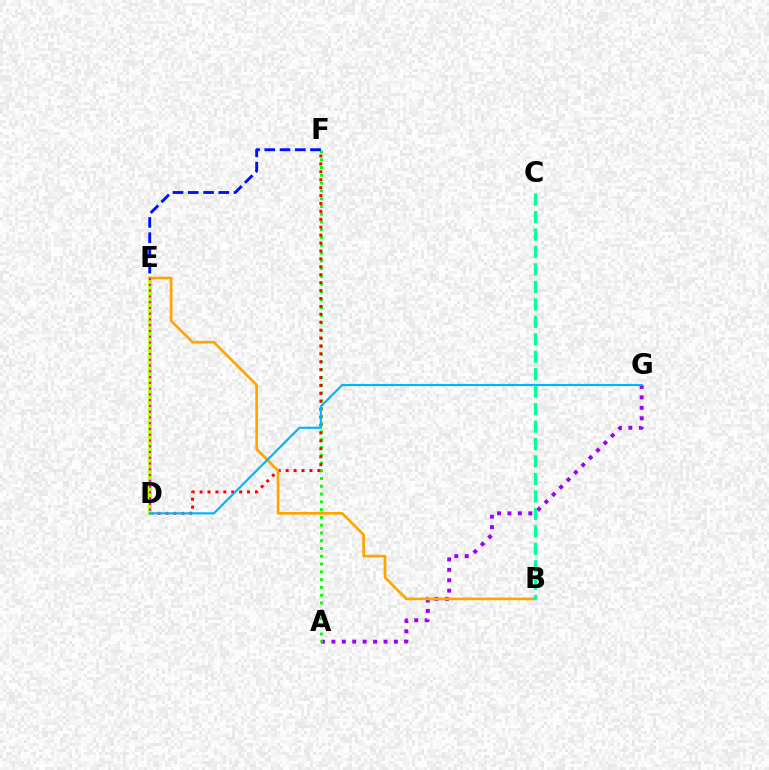{('A', 'G'): [{'color': '#9b00ff', 'line_style': 'dotted', 'thickness': 2.83}], ('A', 'F'): [{'color': '#08ff00', 'line_style': 'dotted', 'thickness': 2.11}], ('D', 'F'): [{'color': '#ff0000', 'line_style': 'dotted', 'thickness': 2.15}], ('D', 'E'): [{'color': '#b3ff00', 'line_style': 'solid', 'thickness': 2.68}, {'color': '#ff00bd', 'line_style': 'dotted', 'thickness': 1.57}], ('B', 'E'): [{'color': '#ffa500', 'line_style': 'solid', 'thickness': 1.93}], ('E', 'F'): [{'color': '#0010ff', 'line_style': 'dashed', 'thickness': 2.07}], ('D', 'G'): [{'color': '#00b5ff', 'line_style': 'solid', 'thickness': 1.55}], ('B', 'C'): [{'color': '#00ff9d', 'line_style': 'dashed', 'thickness': 2.37}]}